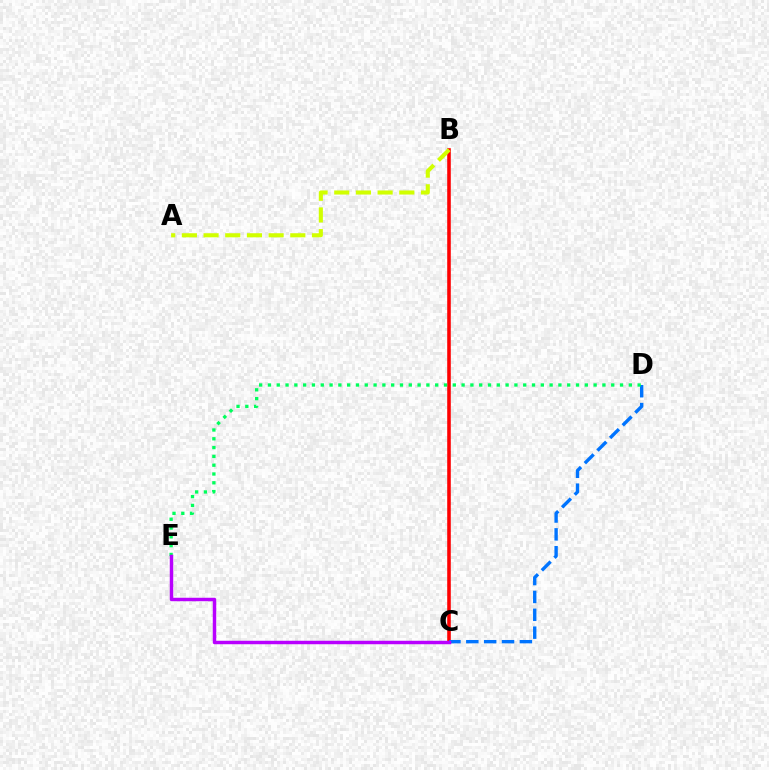{('B', 'C'): [{'color': '#ff0000', 'line_style': 'solid', 'thickness': 2.58}], ('C', 'D'): [{'color': '#0074ff', 'line_style': 'dashed', 'thickness': 2.43}], ('A', 'B'): [{'color': '#d1ff00', 'line_style': 'dashed', 'thickness': 2.95}], ('D', 'E'): [{'color': '#00ff5c', 'line_style': 'dotted', 'thickness': 2.39}], ('C', 'E'): [{'color': '#b900ff', 'line_style': 'solid', 'thickness': 2.49}]}